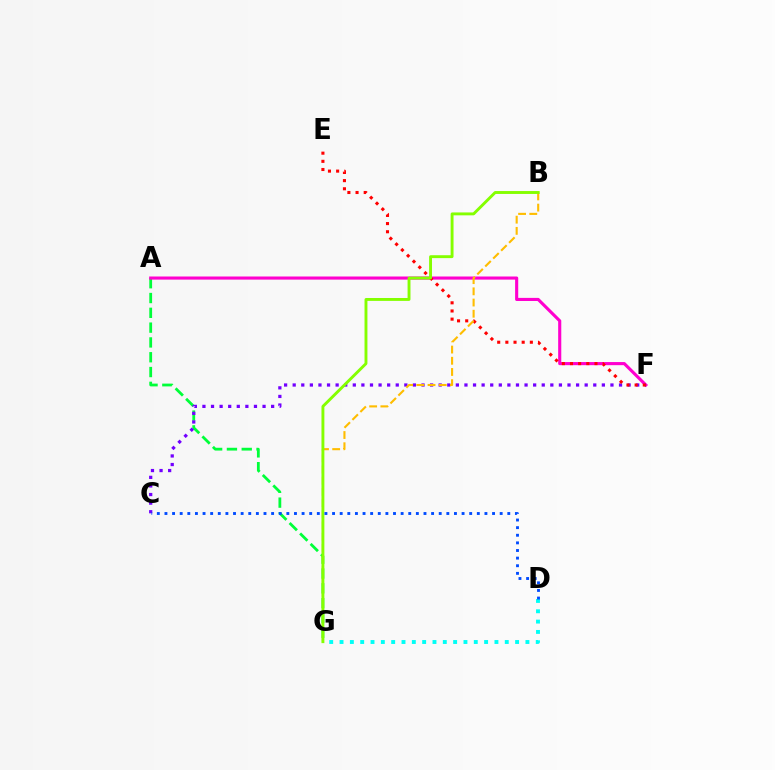{('D', 'G'): [{'color': '#00fff6', 'line_style': 'dotted', 'thickness': 2.81}], ('A', 'G'): [{'color': '#00ff39', 'line_style': 'dashed', 'thickness': 2.01}], ('A', 'F'): [{'color': '#ff00cf', 'line_style': 'solid', 'thickness': 2.24}], ('C', 'F'): [{'color': '#7200ff', 'line_style': 'dotted', 'thickness': 2.33}], ('E', 'F'): [{'color': '#ff0000', 'line_style': 'dotted', 'thickness': 2.22}], ('B', 'G'): [{'color': '#ffbd00', 'line_style': 'dashed', 'thickness': 1.52}, {'color': '#84ff00', 'line_style': 'solid', 'thickness': 2.09}], ('C', 'D'): [{'color': '#004bff', 'line_style': 'dotted', 'thickness': 2.07}]}